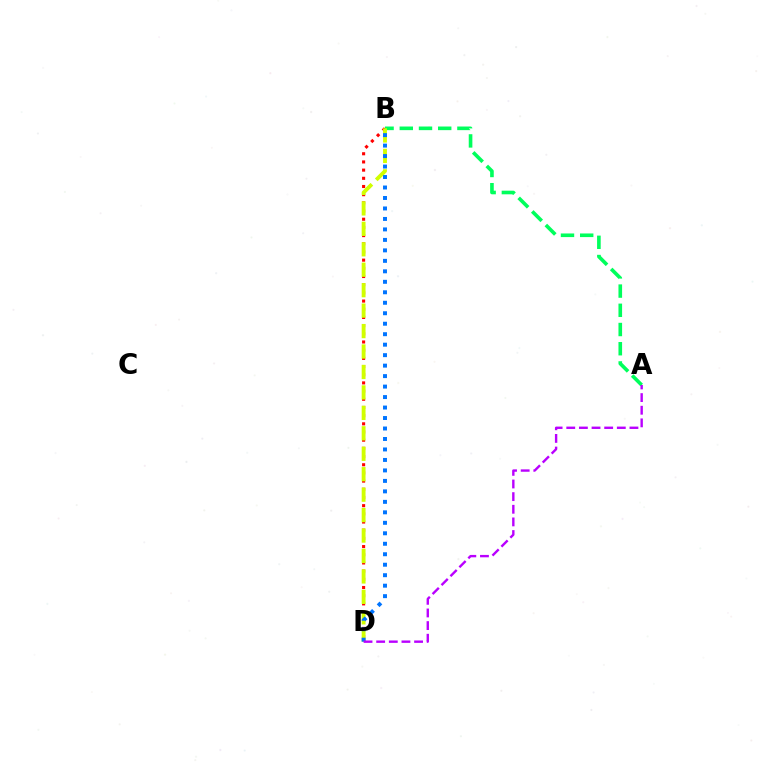{('B', 'D'): [{'color': '#ff0000', 'line_style': 'dotted', 'thickness': 2.22}, {'color': '#d1ff00', 'line_style': 'dashed', 'thickness': 2.78}, {'color': '#0074ff', 'line_style': 'dotted', 'thickness': 2.85}], ('A', 'B'): [{'color': '#00ff5c', 'line_style': 'dashed', 'thickness': 2.61}], ('A', 'D'): [{'color': '#b900ff', 'line_style': 'dashed', 'thickness': 1.72}]}